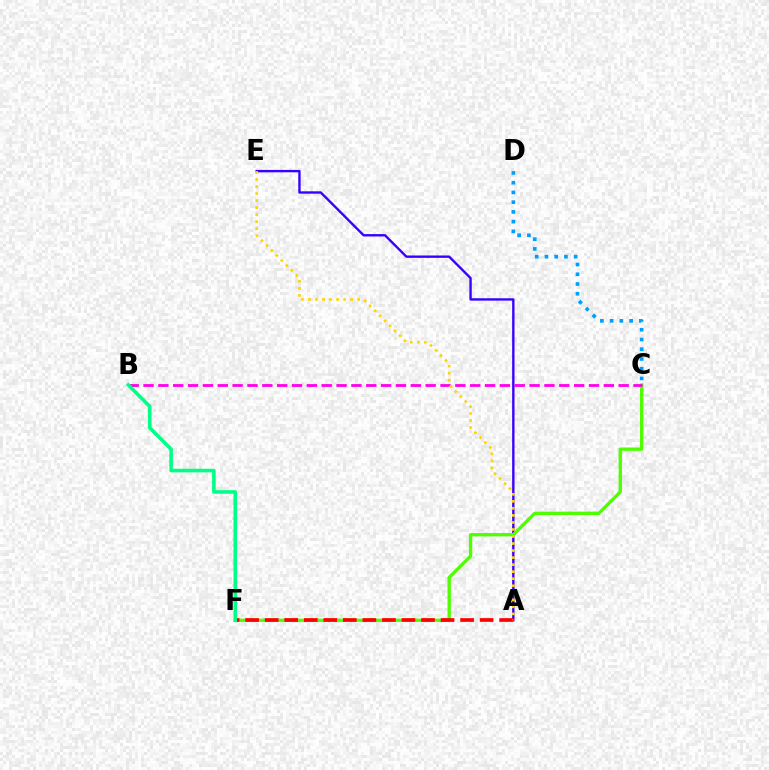{('A', 'E'): [{'color': '#3700ff', 'line_style': 'solid', 'thickness': 1.71}, {'color': '#ffd500', 'line_style': 'dotted', 'thickness': 1.91}], ('C', 'F'): [{'color': '#4fff00', 'line_style': 'solid', 'thickness': 2.39}], ('B', 'C'): [{'color': '#ff00ed', 'line_style': 'dashed', 'thickness': 2.02}], ('A', 'F'): [{'color': '#ff0000', 'line_style': 'dashed', 'thickness': 2.65}], ('B', 'F'): [{'color': '#00ff86', 'line_style': 'solid', 'thickness': 2.58}], ('C', 'D'): [{'color': '#009eff', 'line_style': 'dotted', 'thickness': 2.65}]}